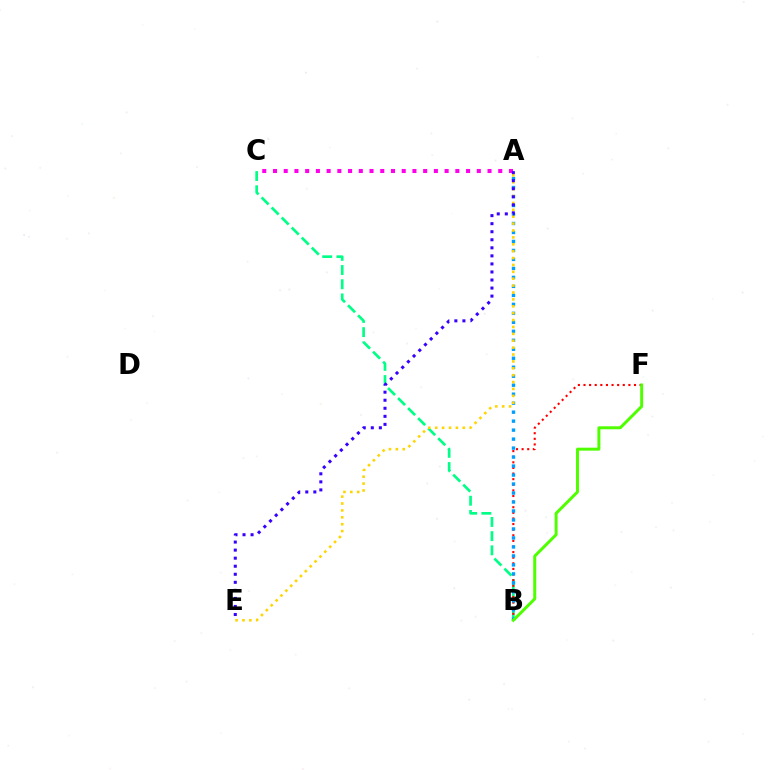{('B', 'C'): [{'color': '#00ff86', 'line_style': 'dashed', 'thickness': 1.93}], ('B', 'F'): [{'color': '#ff0000', 'line_style': 'dotted', 'thickness': 1.52}, {'color': '#4fff00', 'line_style': 'solid', 'thickness': 2.14}], ('A', 'B'): [{'color': '#009eff', 'line_style': 'dotted', 'thickness': 2.44}], ('A', 'E'): [{'color': '#ffd500', 'line_style': 'dotted', 'thickness': 1.87}, {'color': '#3700ff', 'line_style': 'dotted', 'thickness': 2.19}], ('A', 'C'): [{'color': '#ff00ed', 'line_style': 'dotted', 'thickness': 2.91}]}